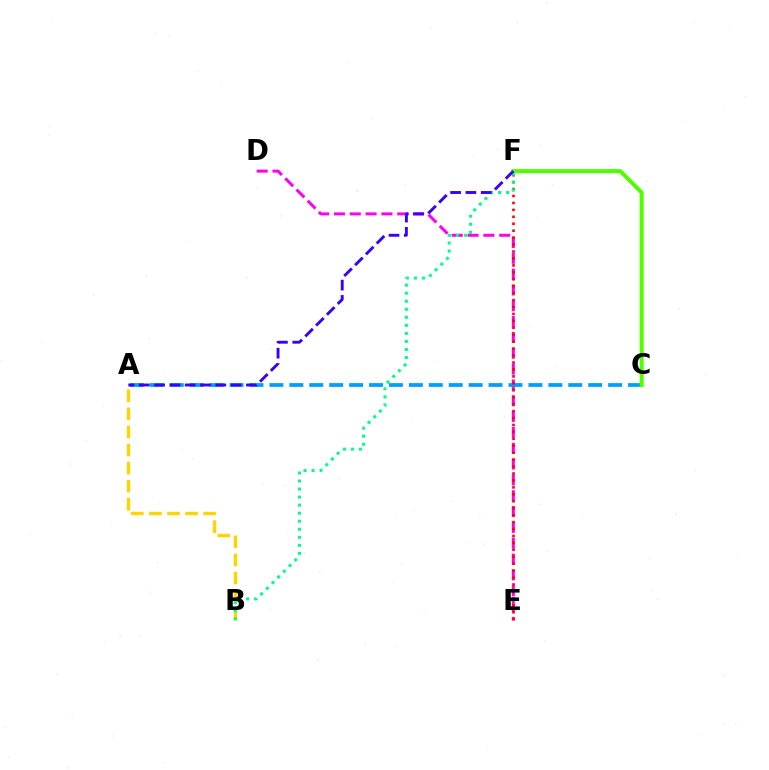{('D', 'E'): [{'color': '#ff00ed', 'line_style': 'dashed', 'thickness': 2.15}], ('A', 'C'): [{'color': '#009eff', 'line_style': 'dashed', 'thickness': 2.71}], ('E', 'F'): [{'color': '#ff0000', 'line_style': 'dotted', 'thickness': 1.88}], ('A', 'B'): [{'color': '#ffd500', 'line_style': 'dashed', 'thickness': 2.46}], ('B', 'F'): [{'color': '#00ff86', 'line_style': 'dotted', 'thickness': 2.18}], ('C', 'F'): [{'color': '#4fff00', 'line_style': 'solid', 'thickness': 2.88}], ('A', 'F'): [{'color': '#3700ff', 'line_style': 'dashed', 'thickness': 2.08}]}